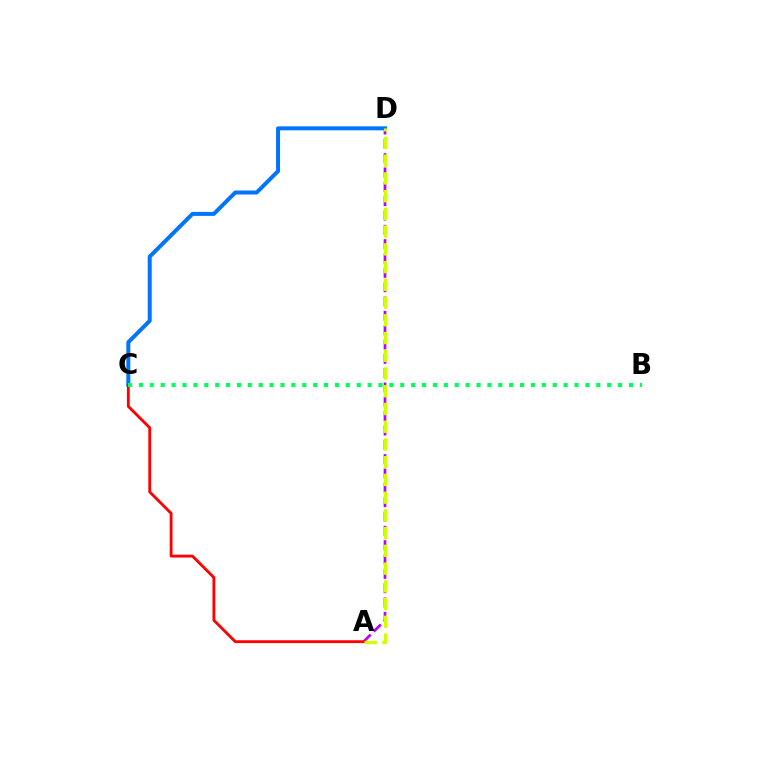{('A', 'D'): [{'color': '#b900ff', 'line_style': 'dashed', 'thickness': 1.95}, {'color': '#d1ff00', 'line_style': 'dashed', 'thickness': 2.41}], ('C', 'D'): [{'color': '#0074ff', 'line_style': 'solid', 'thickness': 2.87}], ('A', 'C'): [{'color': '#ff0000', 'line_style': 'solid', 'thickness': 2.04}], ('B', 'C'): [{'color': '#00ff5c', 'line_style': 'dotted', 'thickness': 2.96}]}